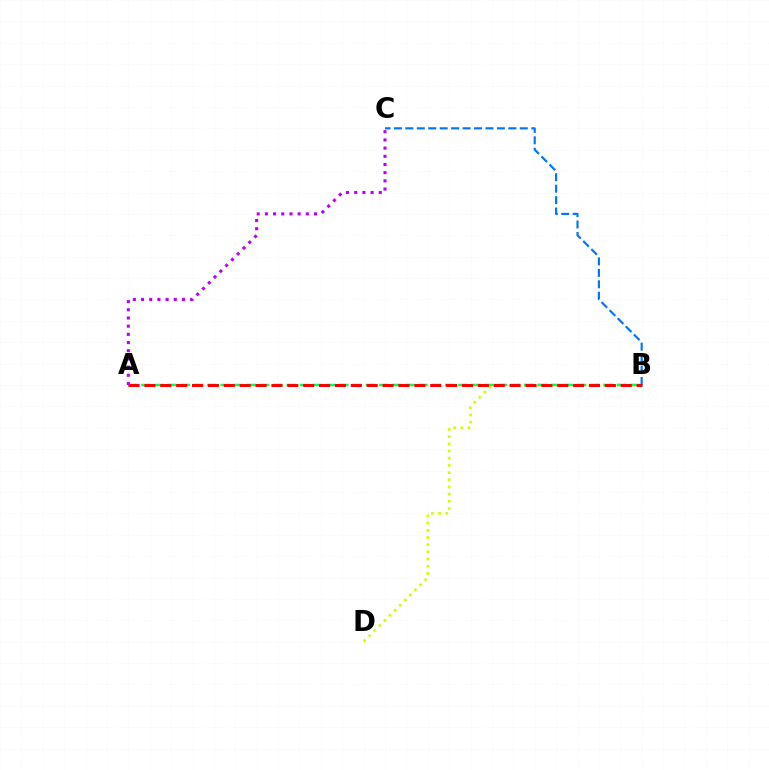{('B', 'D'): [{'color': '#d1ff00', 'line_style': 'dotted', 'thickness': 1.95}], ('B', 'C'): [{'color': '#0074ff', 'line_style': 'dashed', 'thickness': 1.55}], ('A', 'B'): [{'color': '#00ff5c', 'line_style': 'dashed', 'thickness': 1.79}, {'color': '#ff0000', 'line_style': 'dashed', 'thickness': 2.16}], ('A', 'C'): [{'color': '#b900ff', 'line_style': 'dotted', 'thickness': 2.22}]}